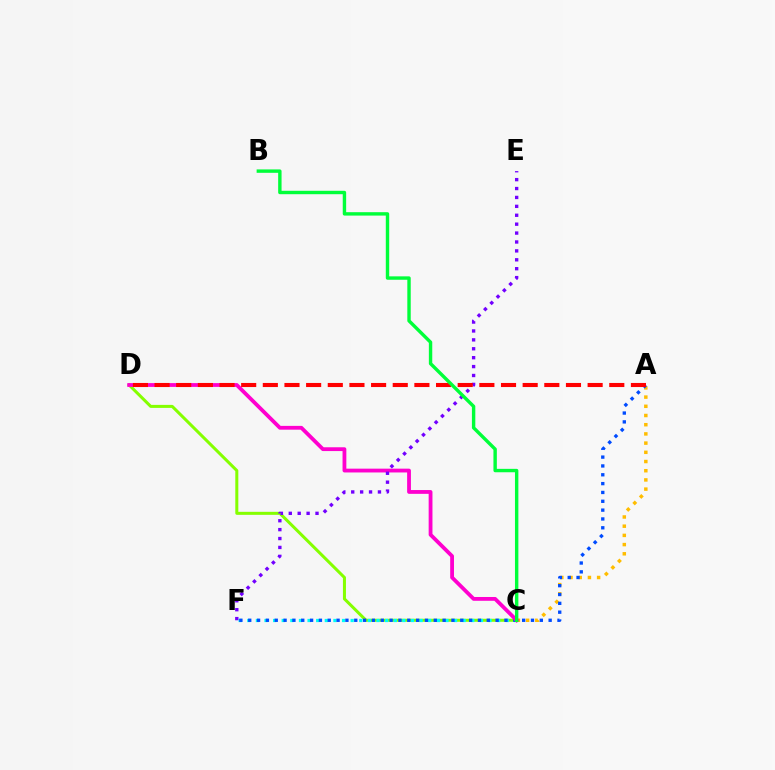{('C', 'D'): [{'color': '#84ff00', 'line_style': 'solid', 'thickness': 2.17}, {'color': '#ff00cf', 'line_style': 'solid', 'thickness': 2.74}], ('A', 'C'): [{'color': '#ffbd00', 'line_style': 'dotted', 'thickness': 2.5}], ('C', 'F'): [{'color': '#00fff6', 'line_style': 'dotted', 'thickness': 2.34}], ('A', 'F'): [{'color': '#004bff', 'line_style': 'dotted', 'thickness': 2.4}], ('E', 'F'): [{'color': '#7200ff', 'line_style': 'dotted', 'thickness': 2.42}], ('A', 'D'): [{'color': '#ff0000', 'line_style': 'dashed', 'thickness': 2.94}], ('B', 'C'): [{'color': '#00ff39', 'line_style': 'solid', 'thickness': 2.45}]}